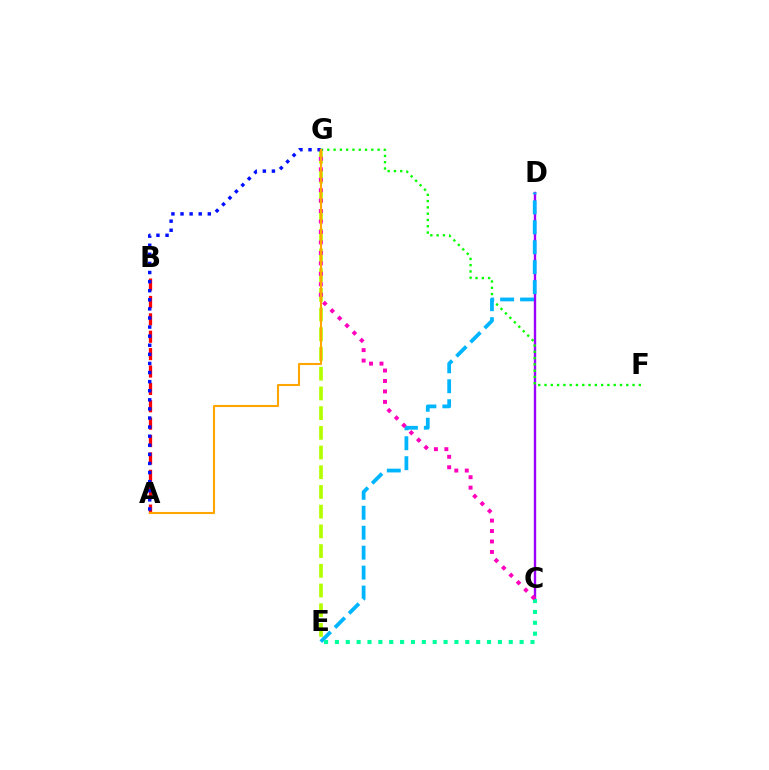{('E', 'G'): [{'color': '#b3ff00', 'line_style': 'dashed', 'thickness': 2.68}], ('A', 'B'): [{'color': '#ff0000', 'line_style': 'dashed', 'thickness': 2.36}], ('A', 'G'): [{'color': '#0010ff', 'line_style': 'dotted', 'thickness': 2.47}, {'color': '#ffa500', 'line_style': 'solid', 'thickness': 1.51}], ('C', 'D'): [{'color': '#9b00ff', 'line_style': 'solid', 'thickness': 1.71}], ('F', 'G'): [{'color': '#08ff00', 'line_style': 'dotted', 'thickness': 1.71}], ('D', 'E'): [{'color': '#00b5ff', 'line_style': 'dashed', 'thickness': 2.71}], ('C', 'E'): [{'color': '#00ff9d', 'line_style': 'dotted', 'thickness': 2.95}], ('C', 'G'): [{'color': '#ff00bd', 'line_style': 'dotted', 'thickness': 2.84}]}